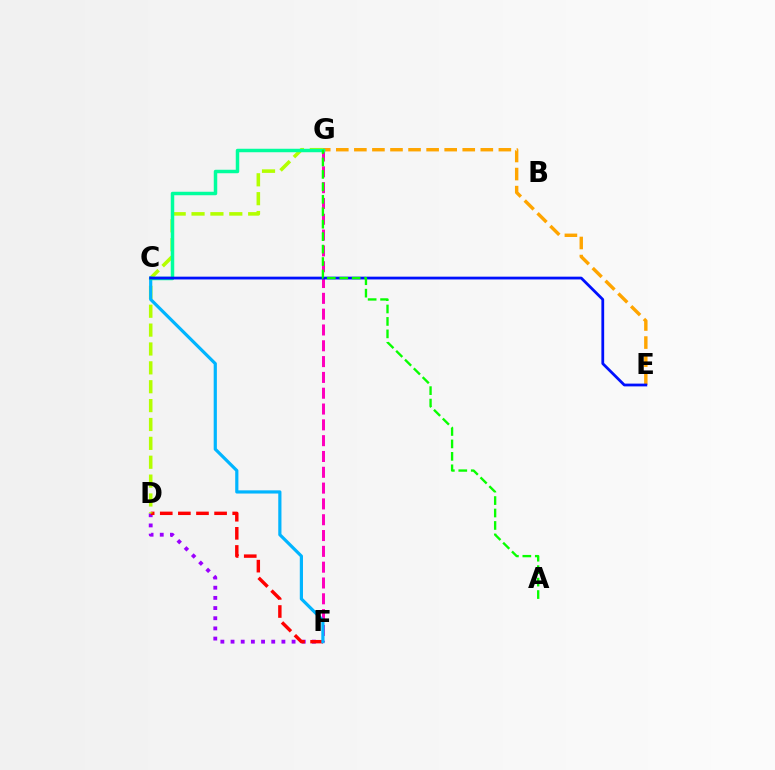{('D', 'F'): [{'color': '#9b00ff', 'line_style': 'dotted', 'thickness': 2.76}, {'color': '#ff0000', 'line_style': 'dashed', 'thickness': 2.46}], ('E', 'G'): [{'color': '#ffa500', 'line_style': 'dashed', 'thickness': 2.45}], ('D', 'G'): [{'color': '#b3ff00', 'line_style': 'dashed', 'thickness': 2.56}], ('F', 'G'): [{'color': '#ff00bd', 'line_style': 'dashed', 'thickness': 2.15}], ('C', 'F'): [{'color': '#00b5ff', 'line_style': 'solid', 'thickness': 2.3}], ('C', 'G'): [{'color': '#00ff9d', 'line_style': 'solid', 'thickness': 2.5}], ('C', 'E'): [{'color': '#0010ff', 'line_style': 'solid', 'thickness': 2.0}], ('A', 'G'): [{'color': '#08ff00', 'line_style': 'dashed', 'thickness': 1.69}]}